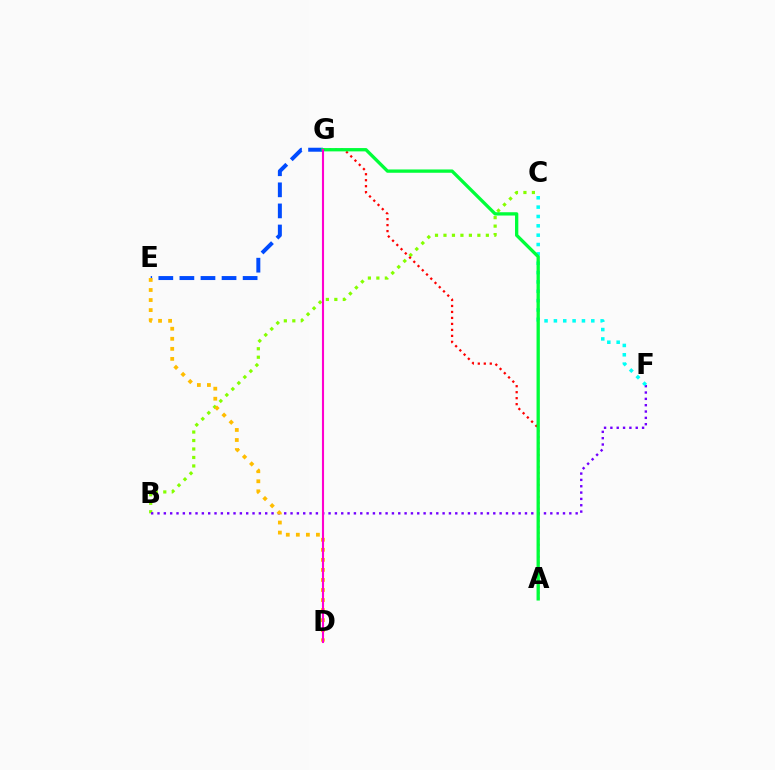{('B', 'C'): [{'color': '#84ff00', 'line_style': 'dotted', 'thickness': 2.3}], ('B', 'F'): [{'color': '#7200ff', 'line_style': 'dotted', 'thickness': 1.72}], ('C', 'F'): [{'color': '#00fff6', 'line_style': 'dotted', 'thickness': 2.54}], ('A', 'G'): [{'color': '#ff0000', 'line_style': 'dotted', 'thickness': 1.63}, {'color': '#00ff39', 'line_style': 'solid', 'thickness': 2.38}], ('E', 'G'): [{'color': '#004bff', 'line_style': 'dashed', 'thickness': 2.86}], ('D', 'E'): [{'color': '#ffbd00', 'line_style': 'dotted', 'thickness': 2.73}], ('D', 'G'): [{'color': '#ff00cf', 'line_style': 'solid', 'thickness': 1.52}]}